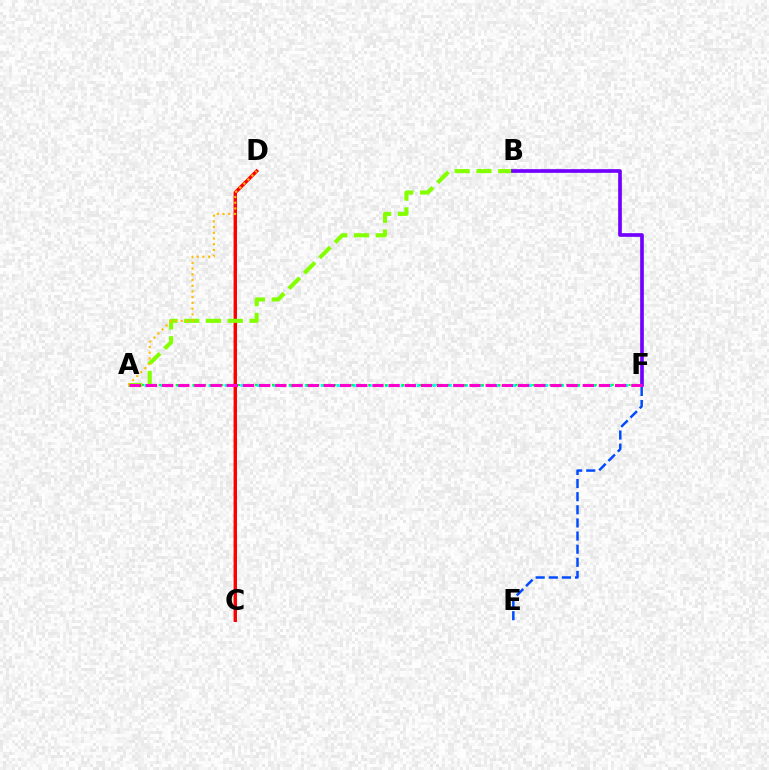{('A', 'F'): [{'color': '#00fff6', 'line_style': 'dotted', 'thickness': 2.18}, {'color': '#00ff39', 'line_style': 'dotted', 'thickness': 1.54}, {'color': '#ff00cf', 'line_style': 'dashed', 'thickness': 2.2}], ('C', 'D'): [{'color': '#ff0000', 'line_style': 'solid', 'thickness': 2.46}], ('E', 'F'): [{'color': '#004bff', 'line_style': 'dashed', 'thickness': 1.78}], ('A', 'B'): [{'color': '#84ff00', 'line_style': 'dashed', 'thickness': 2.96}], ('B', 'F'): [{'color': '#7200ff', 'line_style': 'solid', 'thickness': 2.65}], ('A', 'D'): [{'color': '#ffbd00', 'line_style': 'dotted', 'thickness': 1.55}]}